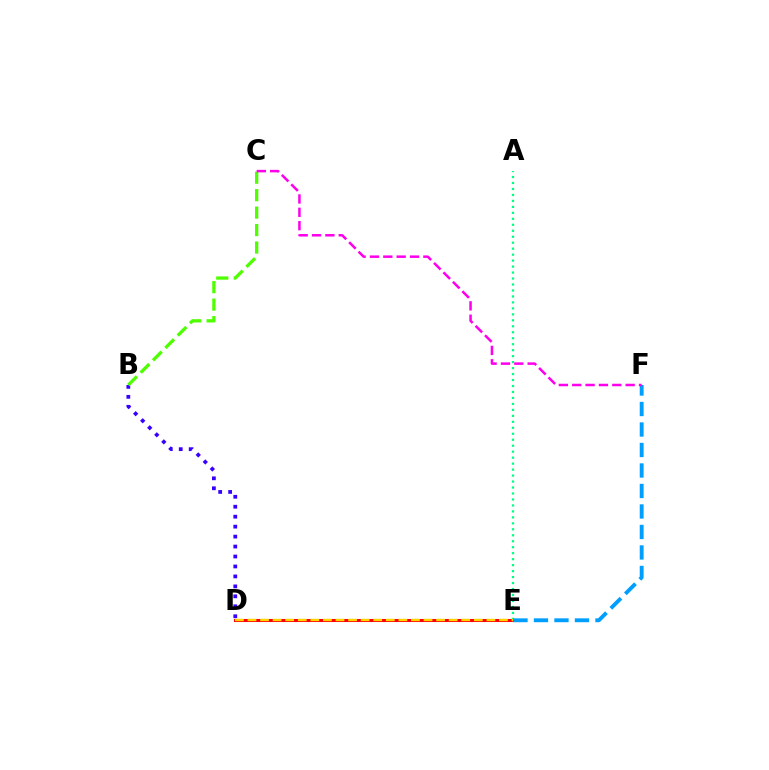{('D', 'E'): [{'color': '#ff0000', 'line_style': 'solid', 'thickness': 2.18}, {'color': '#ffd500', 'line_style': 'dashed', 'thickness': 1.71}], ('A', 'E'): [{'color': '#00ff86', 'line_style': 'dotted', 'thickness': 1.62}], ('E', 'F'): [{'color': '#009eff', 'line_style': 'dashed', 'thickness': 2.78}], ('B', 'D'): [{'color': '#3700ff', 'line_style': 'dotted', 'thickness': 2.71}], ('B', 'C'): [{'color': '#4fff00', 'line_style': 'dashed', 'thickness': 2.37}], ('C', 'F'): [{'color': '#ff00ed', 'line_style': 'dashed', 'thickness': 1.81}]}